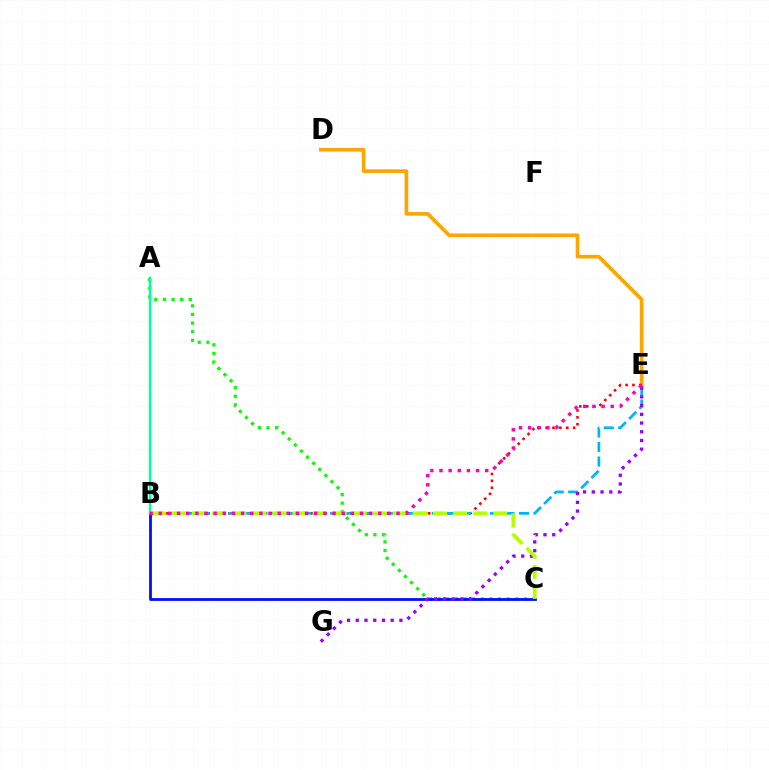{('A', 'C'): [{'color': '#08ff00', 'line_style': 'dotted', 'thickness': 2.34}], ('D', 'E'): [{'color': '#ffa500', 'line_style': 'solid', 'thickness': 2.63}], ('B', 'E'): [{'color': '#ff0000', 'line_style': 'dotted', 'thickness': 1.87}, {'color': '#00b5ff', 'line_style': 'dashed', 'thickness': 1.97}, {'color': '#ff00bd', 'line_style': 'dotted', 'thickness': 2.48}], ('B', 'C'): [{'color': '#0010ff', 'line_style': 'solid', 'thickness': 2.01}, {'color': '#b3ff00', 'line_style': 'dashed', 'thickness': 2.73}], ('A', 'B'): [{'color': '#00ff9d', 'line_style': 'solid', 'thickness': 1.77}], ('E', 'G'): [{'color': '#9b00ff', 'line_style': 'dotted', 'thickness': 2.37}]}